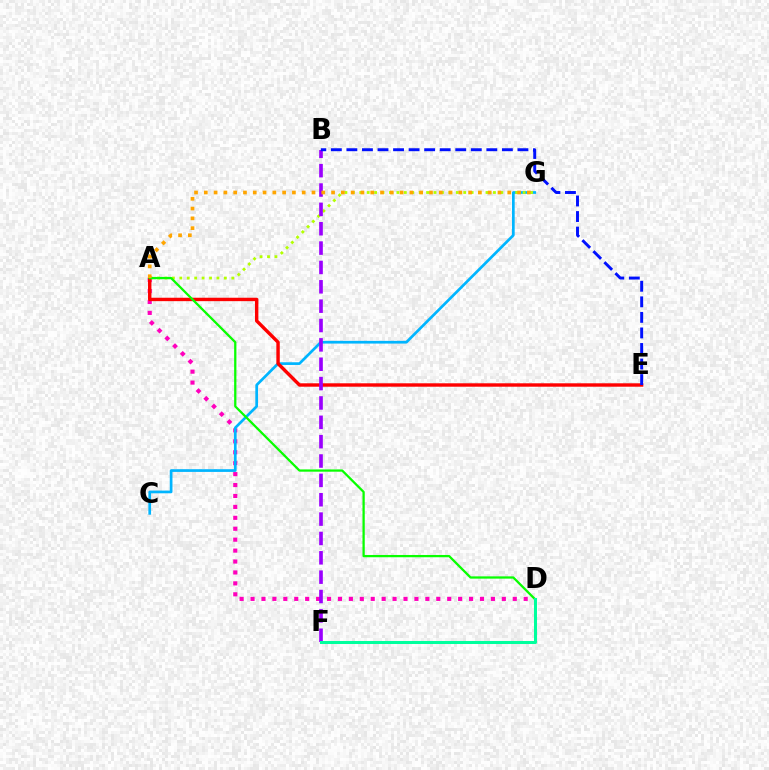{('A', 'D'): [{'color': '#ff00bd', 'line_style': 'dotted', 'thickness': 2.97}, {'color': '#08ff00', 'line_style': 'solid', 'thickness': 1.63}], ('C', 'G'): [{'color': '#00b5ff', 'line_style': 'solid', 'thickness': 1.95}], ('A', 'G'): [{'color': '#b3ff00', 'line_style': 'dotted', 'thickness': 2.02}, {'color': '#ffa500', 'line_style': 'dotted', 'thickness': 2.66}], ('A', 'E'): [{'color': '#ff0000', 'line_style': 'solid', 'thickness': 2.45}], ('B', 'F'): [{'color': '#9b00ff', 'line_style': 'dashed', 'thickness': 2.63}], ('B', 'E'): [{'color': '#0010ff', 'line_style': 'dashed', 'thickness': 2.11}], ('D', 'F'): [{'color': '#00ff9d', 'line_style': 'solid', 'thickness': 2.17}]}